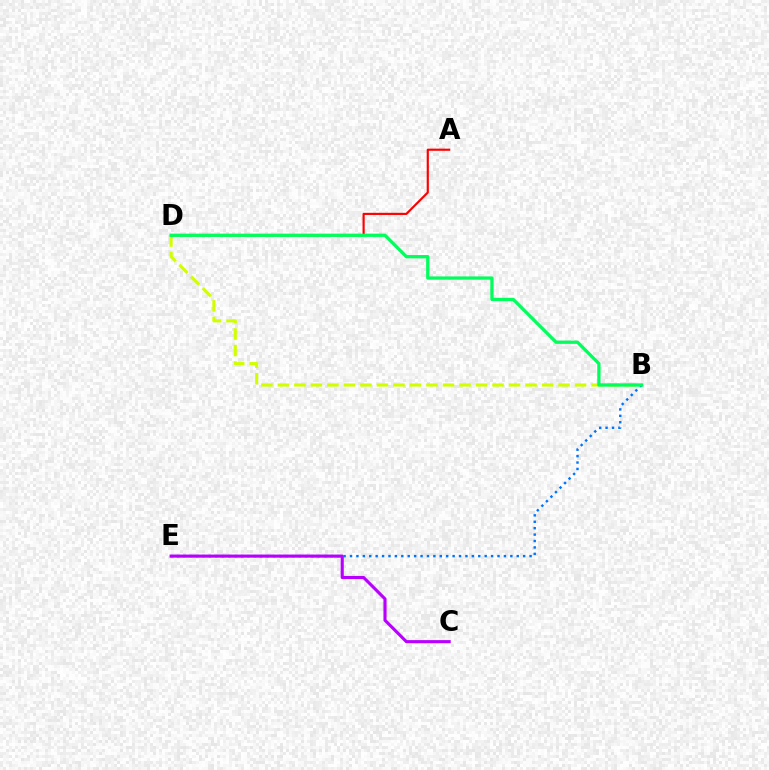{('B', 'D'): [{'color': '#d1ff00', 'line_style': 'dashed', 'thickness': 2.24}, {'color': '#00ff5c', 'line_style': 'solid', 'thickness': 2.35}], ('B', 'E'): [{'color': '#0074ff', 'line_style': 'dotted', 'thickness': 1.74}], ('A', 'D'): [{'color': '#ff0000', 'line_style': 'solid', 'thickness': 1.55}], ('C', 'E'): [{'color': '#b900ff', 'line_style': 'solid', 'thickness': 2.24}]}